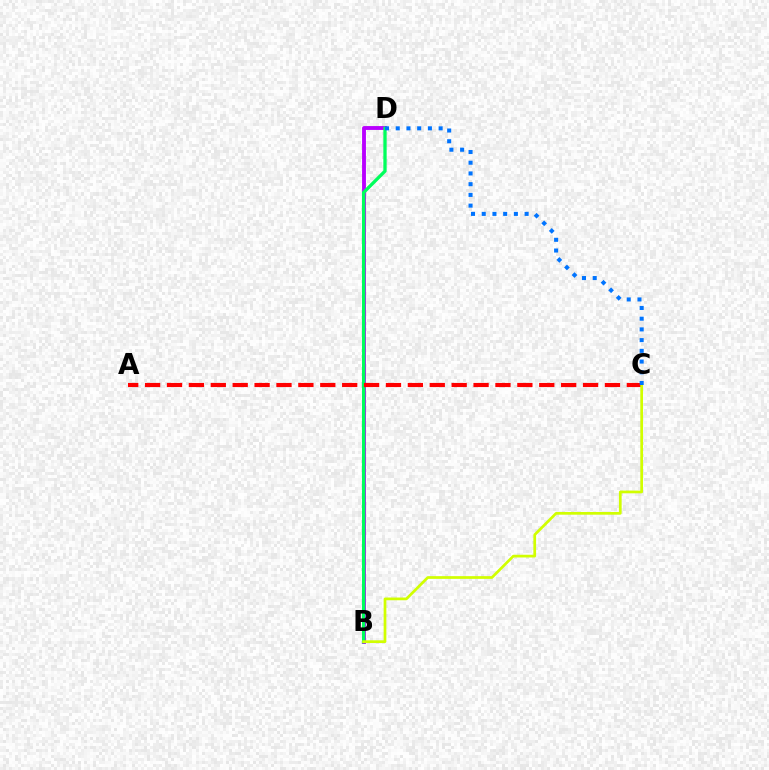{('B', 'D'): [{'color': '#b900ff', 'line_style': 'solid', 'thickness': 2.78}, {'color': '#00ff5c', 'line_style': 'solid', 'thickness': 2.37}], ('A', 'C'): [{'color': '#ff0000', 'line_style': 'dashed', 'thickness': 2.97}], ('B', 'C'): [{'color': '#d1ff00', 'line_style': 'solid', 'thickness': 1.96}], ('C', 'D'): [{'color': '#0074ff', 'line_style': 'dotted', 'thickness': 2.91}]}